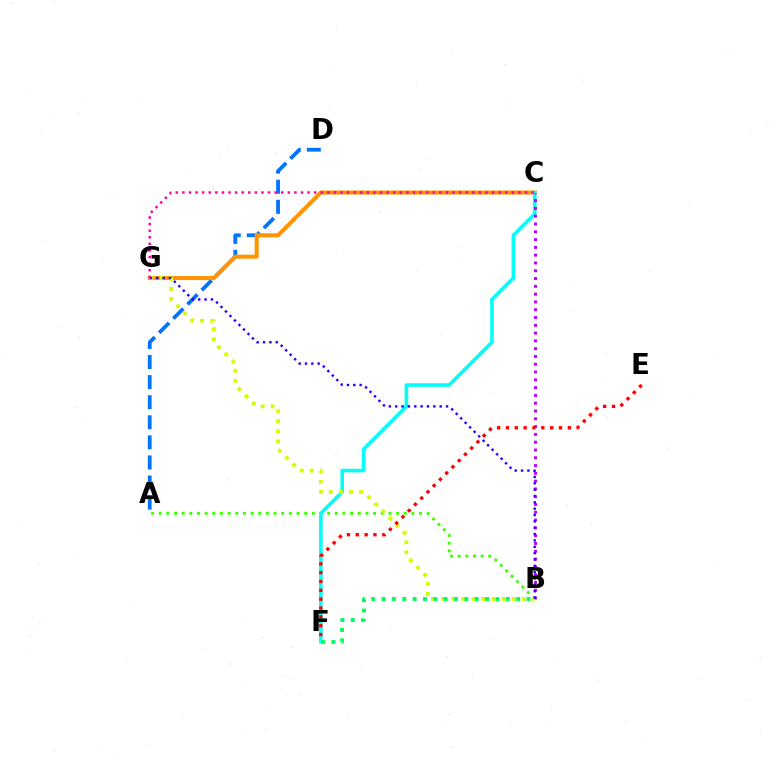{('A', 'D'): [{'color': '#0074ff', 'line_style': 'dashed', 'thickness': 2.73}], ('C', 'G'): [{'color': '#ff9400', 'line_style': 'solid', 'thickness': 2.92}, {'color': '#ff00ac', 'line_style': 'dotted', 'thickness': 1.79}], ('A', 'B'): [{'color': '#3dff00', 'line_style': 'dotted', 'thickness': 2.08}], ('C', 'F'): [{'color': '#00fff6', 'line_style': 'solid', 'thickness': 2.57}], ('B', 'C'): [{'color': '#b900ff', 'line_style': 'dotted', 'thickness': 2.12}], ('B', 'G'): [{'color': '#d1ff00', 'line_style': 'dotted', 'thickness': 2.74}, {'color': '#2500ff', 'line_style': 'dotted', 'thickness': 1.73}], ('B', 'F'): [{'color': '#00ff5c', 'line_style': 'dotted', 'thickness': 2.81}], ('E', 'F'): [{'color': '#ff0000', 'line_style': 'dotted', 'thickness': 2.4}]}